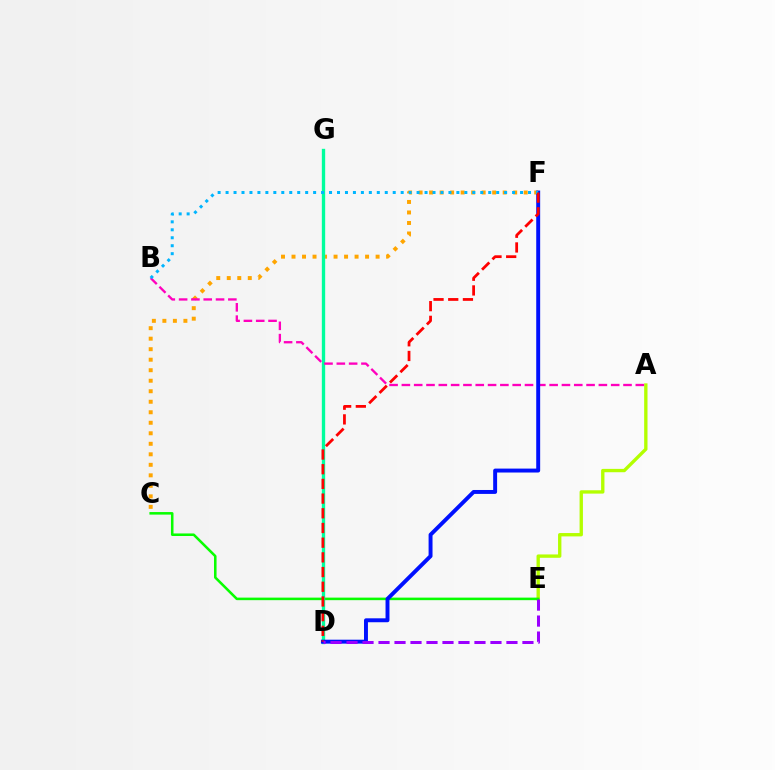{('A', 'E'): [{'color': '#b3ff00', 'line_style': 'solid', 'thickness': 2.41}], ('C', 'E'): [{'color': '#08ff00', 'line_style': 'solid', 'thickness': 1.83}], ('C', 'F'): [{'color': '#ffa500', 'line_style': 'dotted', 'thickness': 2.86}], ('D', 'G'): [{'color': '#00ff9d', 'line_style': 'solid', 'thickness': 2.41}], ('A', 'B'): [{'color': '#ff00bd', 'line_style': 'dashed', 'thickness': 1.67}], ('D', 'F'): [{'color': '#0010ff', 'line_style': 'solid', 'thickness': 2.83}, {'color': '#ff0000', 'line_style': 'dashed', 'thickness': 2.0}], ('B', 'F'): [{'color': '#00b5ff', 'line_style': 'dotted', 'thickness': 2.16}], ('D', 'E'): [{'color': '#9b00ff', 'line_style': 'dashed', 'thickness': 2.17}]}